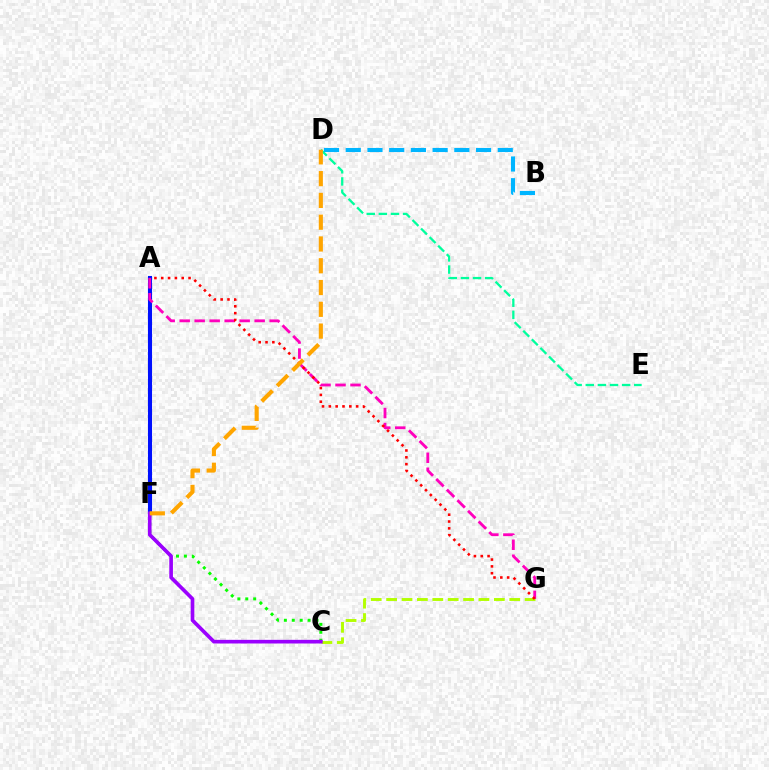{('D', 'E'): [{'color': '#00ff9d', 'line_style': 'dashed', 'thickness': 1.65}], ('A', 'F'): [{'color': '#0010ff', 'line_style': 'solid', 'thickness': 2.93}], ('C', 'G'): [{'color': '#b3ff00', 'line_style': 'dashed', 'thickness': 2.09}], ('C', 'F'): [{'color': '#08ff00', 'line_style': 'dotted', 'thickness': 2.15}, {'color': '#9b00ff', 'line_style': 'solid', 'thickness': 2.63}], ('A', 'G'): [{'color': '#ff00bd', 'line_style': 'dashed', 'thickness': 2.04}, {'color': '#ff0000', 'line_style': 'dotted', 'thickness': 1.86}], ('B', 'D'): [{'color': '#00b5ff', 'line_style': 'dashed', 'thickness': 2.95}], ('D', 'F'): [{'color': '#ffa500', 'line_style': 'dashed', 'thickness': 2.96}]}